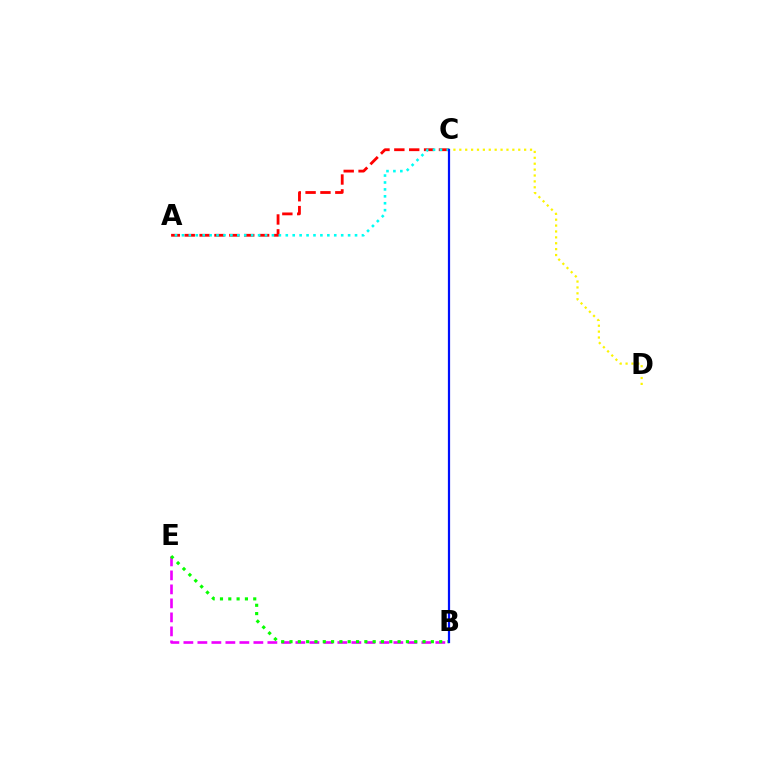{('A', 'C'): [{'color': '#ff0000', 'line_style': 'dashed', 'thickness': 2.02}, {'color': '#00fff6', 'line_style': 'dotted', 'thickness': 1.88}], ('B', 'E'): [{'color': '#ee00ff', 'line_style': 'dashed', 'thickness': 1.9}, {'color': '#08ff00', 'line_style': 'dotted', 'thickness': 2.26}], ('C', 'D'): [{'color': '#fcf500', 'line_style': 'dotted', 'thickness': 1.6}], ('B', 'C'): [{'color': '#0010ff', 'line_style': 'solid', 'thickness': 1.6}]}